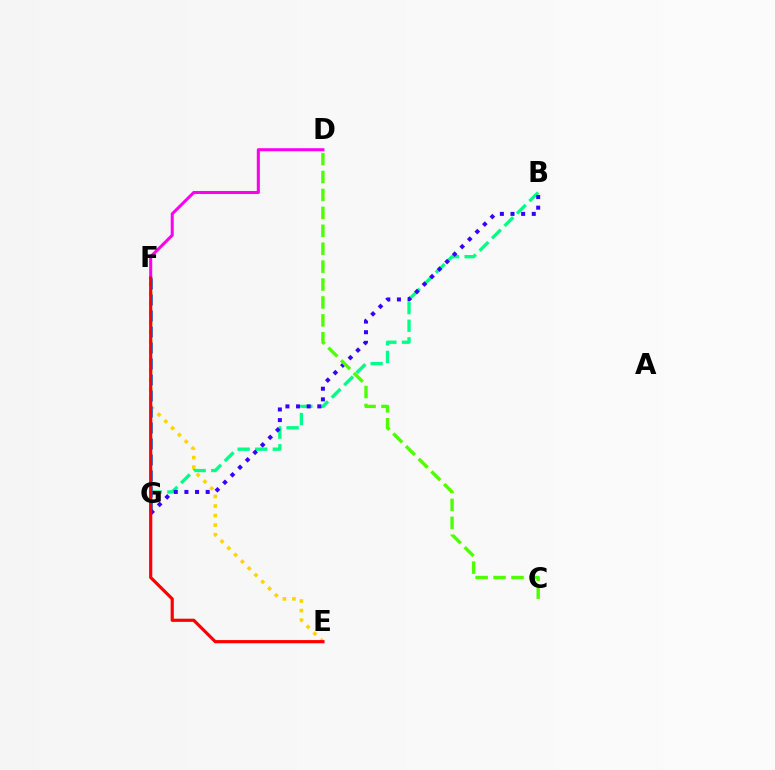{('D', 'F'): [{'color': '#ff00ed', 'line_style': 'solid', 'thickness': 2.19}], ('E', 'F'): [{'color': '#ffd500', 'line_style': 'dotted', 'thickness': 2.6}, {'color': '#ff0000', 'line_style': 'solid', 'thickness': 2.29}], ('B', 'G'): [{'color': '#00ff86', 'line_style': 'dashed', 'thickness': 2.39}, {'color': '#3700ff', 'line_style': 'dotted', 'thickness': 2.89}], ('F', 'G'): [{'color': '#009eff', 'line_style': 'dashed', 'thickness': 2.17}], ('C', 'D'): [{'color': '#4fff00', 'line_style': 'dashed', 'thickness': 2.43}]}